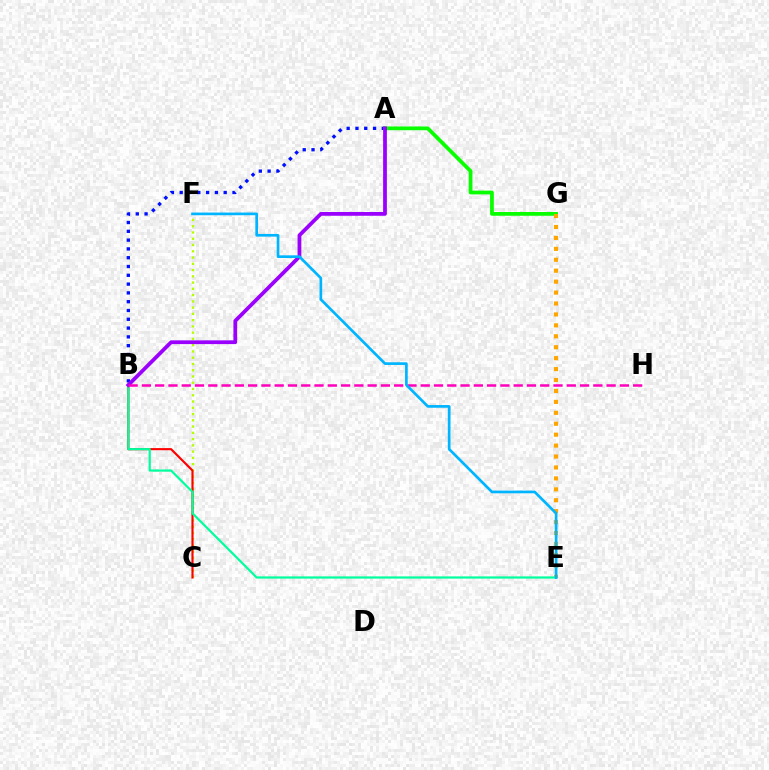{('C', 'F'): [{'color': '#b3ff00', 'line_style': 'dotted', 'thickness': 1.7}], ('B', 'C'): [{'color': '#ff0000', 'line_style': 'solid', 'thickness': 1.54}], ('A', 'B'): [{'color': '#0010ff', 'line_style': 'dotted', 'thickness': 2.39}, {'color': '#9b00ff', 'line_style': 'solid', 'thickness': 2.71}], ('A', 'G'): [{'color': '#08ff00', 'line_style': 'solid', 'thickness': 2.71}], ('E', 'G'): [{'color': '#ffa500', 'line_style': 'dotted', 'thickness': 2.97}], ('B', 'E'): [{'color': '#00ff9d', 'line_style': 'solid', 'thickness': 1.59}], ('B', 'H'): [{'color': '#ff00bd', 'line_style': 'dashed', 'thickness': 1.8}], ('E', 'F'): [{'color': '#00b5ff', 'line_style': 'solid', 'thickness': 1.93}]}